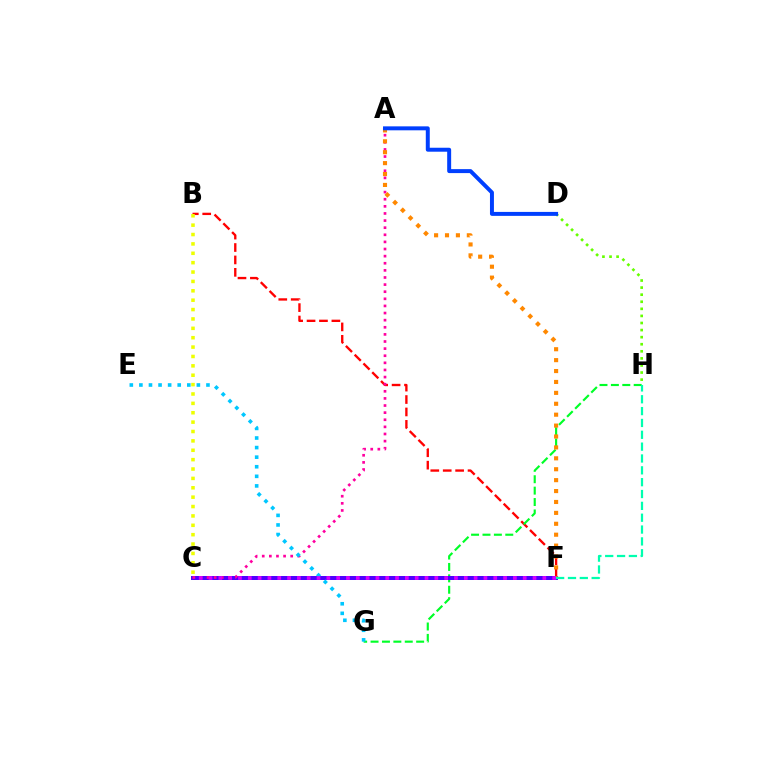{('B', 'F'): [{'color': '#ff0000', 'line_style': 'dashed', 'thickness': 1.69}], ('G', 'H'): [{'color': '#00ff27', 'line_style': 'dashed', 'thickness': 1.55}], ('D', 'H'): [{'color': '#66ff00', 'line_style': 'dotted', 'thickness': 1.92}], ('B', 'C'): [{'color': '#eeff00', 'line_style': 'dotted', 'thickness': 2.55}], ('C', 'F'): [{'color': '#4f00ff', 'line_style': 'solid', 'thickness': 2.88}, {'color': '#d600ff', 'line_style': 'dotted', 'thickness': 2.67}], ('A', 'C'): [{'color': '#ff00a0', 'line_style': 'dotted', 'thickness': 1.93}], ('A', 'F'): [{'color': '#ff8800', 'line_style': 'dotted', 'thickness': 2.96}], ('E', 'G'): [{'color': '#00c7ff', 'line_style': 'dotted', 'thickness': 2.6}], ('A', 'D'): [{'color': '#003fff', 'line_style': 'solid', 'thickness': 2.85}], ('F', 'H'): [{'color': '#00ffaf', 'line_style': 'dashed', 'thickness': 1.61}]}